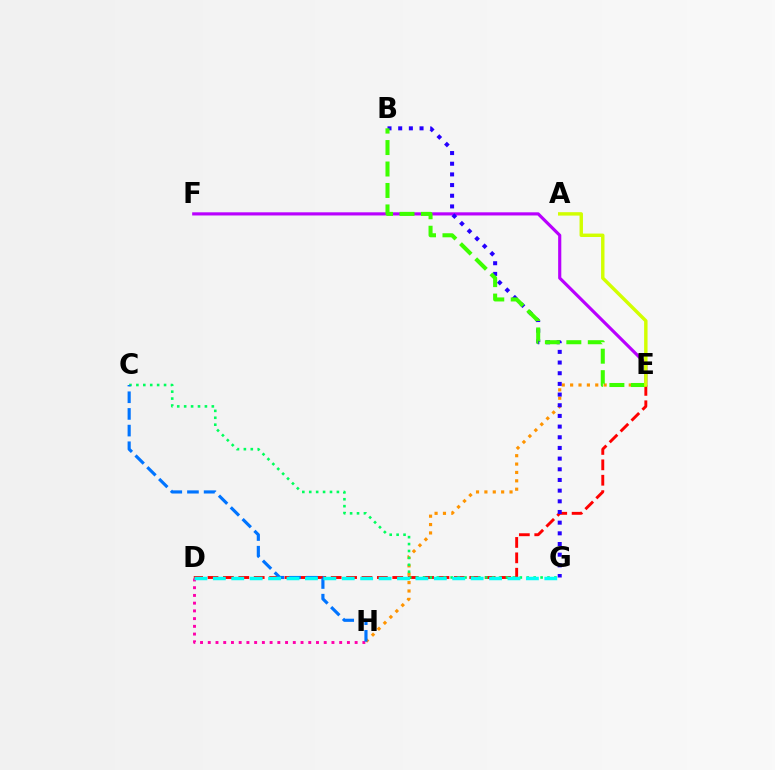{('D', 'E'): [{'color': '#ff0000', 'line_style': 'dashed', 'thickness': 2.09}], ('E', 'H'): [{'color': '#ff9400', 'line_style': 'dotted', 'thickness': 2.28}], ('D', 'H'): [{'color': '#ff00ac', 'line_style': 'dotted', 'thickness': 2.1}], ('E', 'F'): [{'color': '#b900ff', 'line_style': 'solid', 'thickness': 2.27}], ('C', 'G'): [{'color': '#00ff5c', 'line_style': 'dotted', 'thickness': 1.88}], ('C', 'H'): [{'color': '#0074ff', 'line_style': 'dashed', 'thickness': 2.26}], ('B', 'G'): [{'color': '#2500ff', 'line_style': 'dotted', 'thickness': 2.9}], ('B', 'E'): [{'color': '#3dff00', 'line_style': 'dashed', 'thickness': 2.91}], ('D', 'G'): [{'color': '#00fff6', 'line_style': 'dashed', 'thickness': 2.5}], ('A', 'E'): [{'color': '#d1ff00', 'line_style': 'solid', 'thickness': 2.46}]}